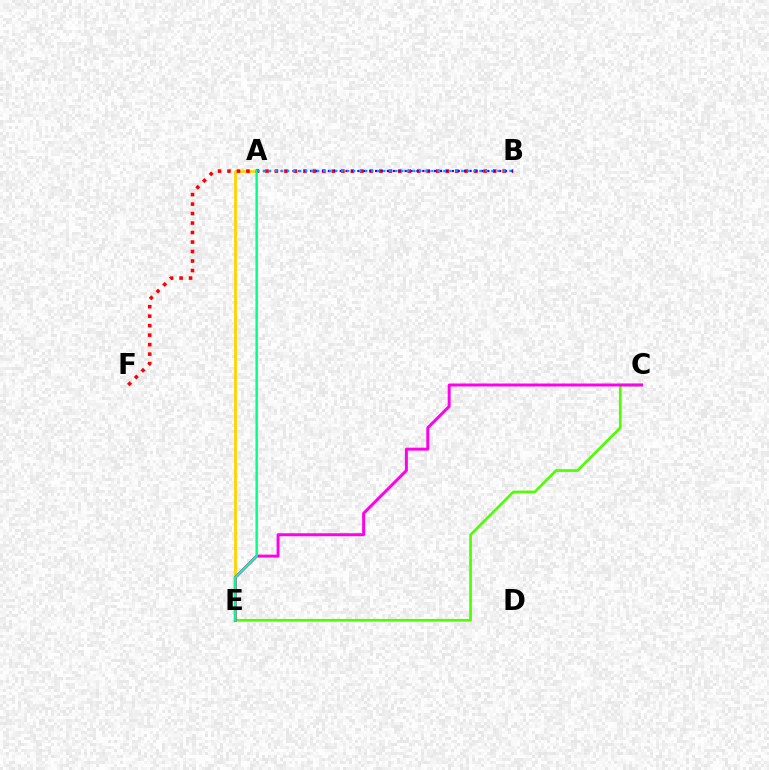{('A', 'E'): [{'color': '#ffd500', 'line_style': 'solid', 'thickness': 2.02}, {'color': '#00ff86', 'line_style': 'solid', 'thickness': 1.75}], ('C', 'E'): [{'color': '#4fff00', 'line_style': 'solid', 'thickness': 1.92}, {'color': '#ff00ed', 'line_style': 'solid', 'thickness': 2.12}], ('B', 'F'): [{'color': '#ff0000', 'line_style': 'dotted', 'thickness': 2.58}], ('A', 'B'): [{'color': '#3700ff', 'line_style': 'dotted', 'thickness': 1.6}, {'color': '#009eff', 'line_style': 'dotted', 'thickness': 1.63}]}